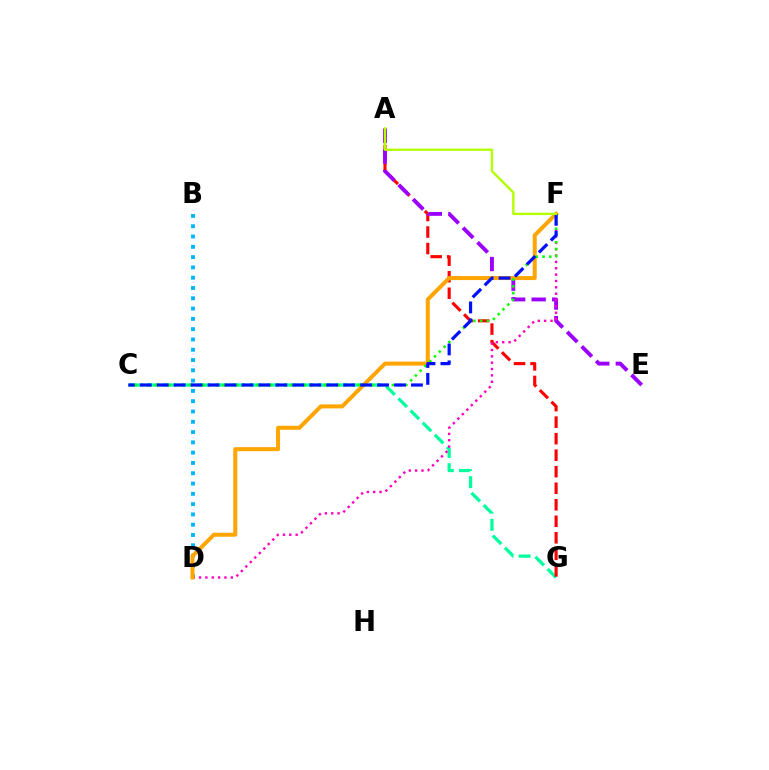{('C', 'G'): [{'color': '#00ff9d', 'line_style': 'dashed', 'thickness': 2.33}], ('A', 'G'): [{'color': '#ff0000', 'line_style': 'dashed', 'thickness': 2.24}], ('B', 'D'): [{'color': '#00b5ff', 'line_style': 'dotted', 'thickness': 2.8}], ('A', 'E'): [{'color': '#9b00ff', 'line_style': 'dashed', 'thickness': 2.79}], ('D', 'F'): [{'color': '#ff00bd', 'line_style': 'dotted', 'thickness': 1.73}, {'color': '#ffa500', 'line_style': 'solid', 'thickness': 2.88}], ('C', 'F'): [{'color': '#08ff00', 'line_style': 'dotted', 'thickness': 1.84}, {'color': '#0010ff', 'line_style': 'dashed', 'thickness': 2.3}], ('A', 'F'): [{'color': '#b3ff00', 'line_style': 'solid', 'thickness': 1.7}]}